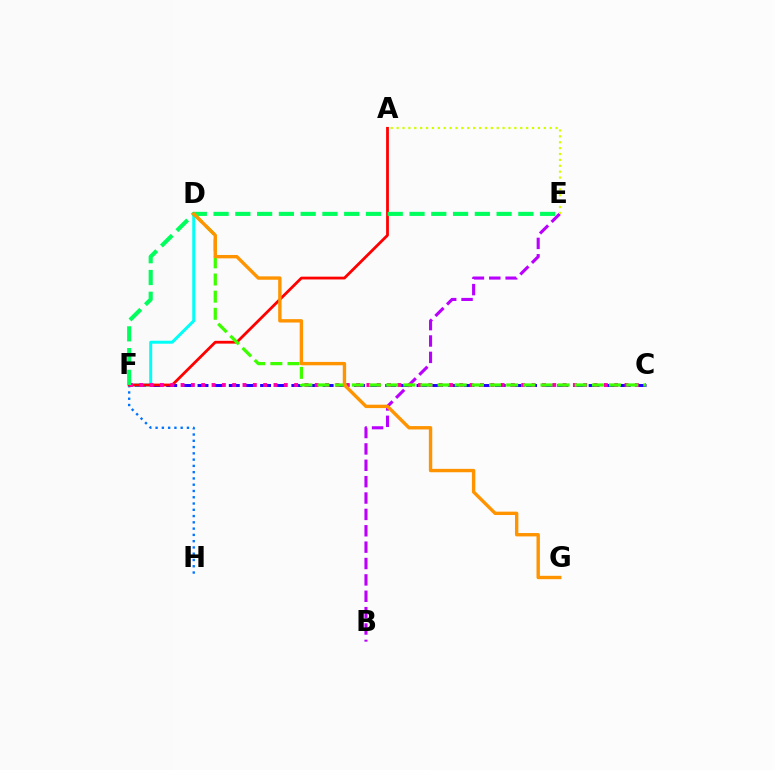{('B', 'E'): [{'color': '#b900ff', 'line_style': 'dashed', 'thickness': 2.22}], ('F', 'H'): [{'color': '#0074ff', 'line_style': 'dotted', 'thickness': 1.7}], ('C', 'F'): [{'color': '#2500ff', 'line_style': 'dashed', 'thickness': 2.13}, {'color': '#ff00ac', 'line_style': 'dotted', 'thickness': 2.81}], ('D', 'F'): [{'color': '#00fff6', 'line_style': 'solid', 'thickness': 2.15}], ('A', 'F'): [{'color': '#ff0000', 'line_style': 'solid', 'thickness': 2.01}], ('A', 'E'): [{'color': '#d1ff00', 'line_style': 'dotted', 'thickness': 1.6}], ('C', 'D'): [{'color': '#3dff00', 'line_style': 'dashed', 'thickness': 2.33}], ('E', 'F'): [{'color': '#00ff5c', 'line_style': 'dashed', 'thickness': 2.96}], ('D', 'G'): [{'color': '#ff9400', 'line_style': 'solid', 'thickness': 2.43}]}